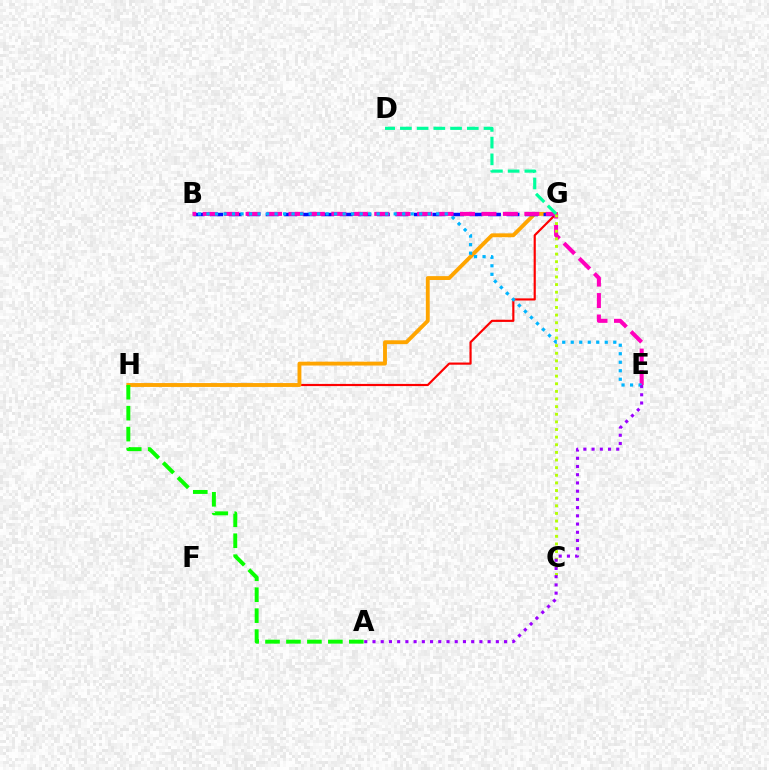{('G', 'H'): [{'color': '#ff0000', 'line_style': 'solid', 'thickness': 1.56}, {'color': '#ffa500', 'line_style': 'solid', 'thickness': 2.78}], ('B', 'G'): [{'color': '#0010ff', 'line_style': 'dashed', 'thickness': 2.52}], ('A', 'H'): [{'color': '#08ff00', 'line_style': 'dashed', 'thickness': 2.85}], ('B', 'E'): [{'color': '#ff00bd', 'line_style': 'dashed', 'thickness': 2.91}, {'color': '#00b5ff', 'line_style': 'dotted', 'thickness': 2.31}], ('D', 'G'): [{'color': '#00ff9d', 'line_style': 'dashed', 'thickness': 2.27}], ('C', 'G'): [{'color': '#b3ff00', 'line_style': 'dotted', 'thickness': 2.07}], ('A', 'E'): [{'color': '#9b00ff', 'line_style': 'dotted', 'thickness': 2.23}]}